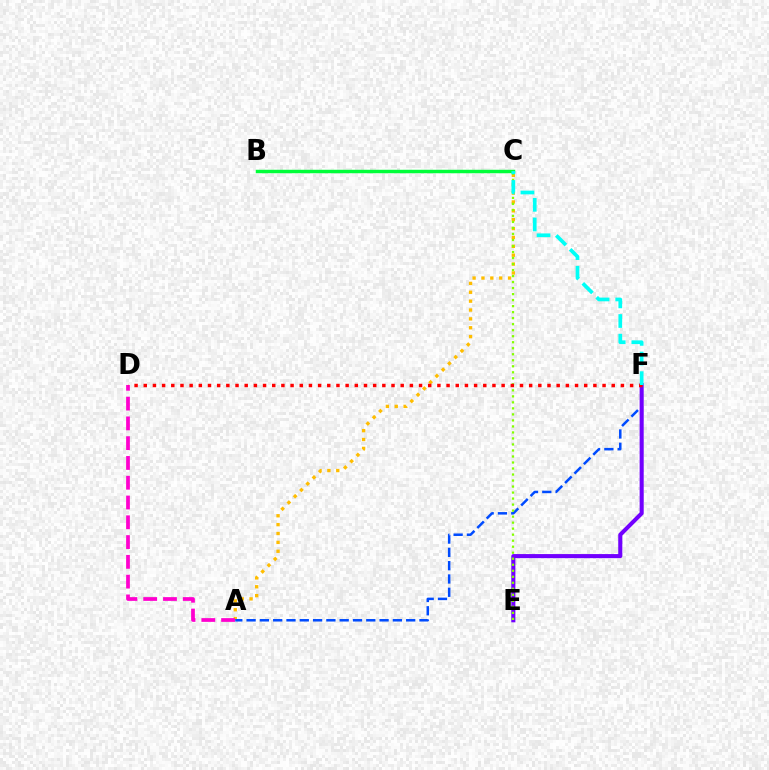{('B', 'C'): [{'color': '#00ff39', 'line_style': 'solid', 'thickness': 2.49}], ('A', 'C'): [{'color': '#ffbd00', 'line_style': 'dotted', 'thickness': 2.41}], ('A', 'F'): [{'color': '#004bff', 'line_style': 'dashed', 'thickness': 1.81}], ('E', 'F'): [{'color': '#7200ff', 'line_style': 'solid', 'thickness': 2.93}], ('A', 'D'): [{'color': '#ff00cf', 'line_style': 'dashed', 'thickness': 2.69}], ('C', 'E'): [{'color': '#84ff00', 'line_style': 'dotted', 'thickness': 1.63}], ('D', 'F'): [{'color': '#ff0000', 'line_style': 'dotted', 'thickness': 2.49}], ('C', 'F'): [{'color': '#00fff6', 'line_style': 'dashed', 'thickness': 2.67}]}